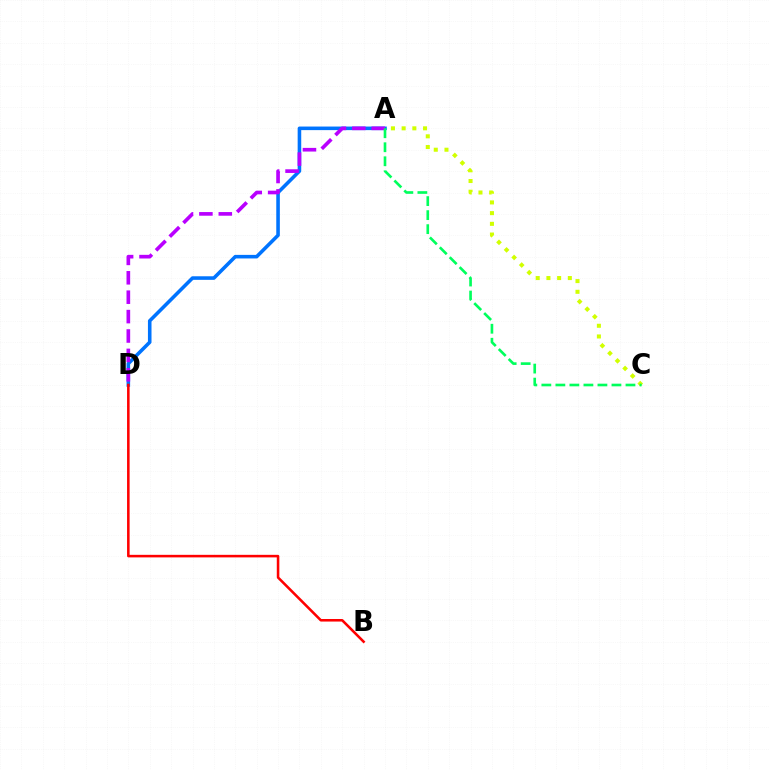{('A', 'C'): [{'color': '#d1ff00', 'line_style': 'dotted', 'thickness': 2.91}, {'color': '#00ff5c', 'line_style': 'dashed', 'thickness': 1.9}], ('A', 'D'): [{'color': '#0074ff', 'line_style': 'solid', 'thickness': 2.57}, {'color': '#b900ff', 'line_style': 'dashed', 'thickness': 2.64}], ('B', 'D'): [{'color': '#ff0000', 'line_style': 'solid', 'thickness': 1.84}]}